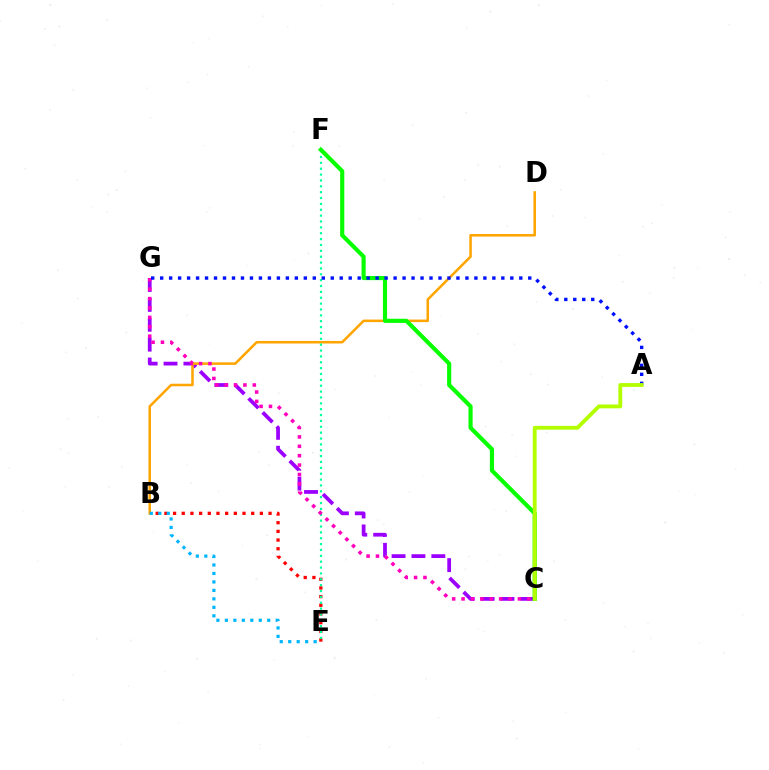{('B', 'E'): [{'color': '#ff0000', 'line_style': 'dotted', 'thickness': 2.36}, {'color': '#00b5ff', 'line_style': 'dotted', 'thickness': 2.3}], ('C', 'G'): [{'color': '#9b00ff', 'line_style': 'dashed', 'thickness': 2.7}, {'color': '#ff00bd', 'line_style': 'dotted', 'thickness': 2.55}], ('B', 'D'): [{'color': '#ffa500', 'line_style': 'solid', 'thickness': 1.83}], ('E', 'F'): [{'color': '#00ff9d', 'line_style': 'dotted', 'thickness': 1.59}], ('C', 'F'): [{'color': '#08ff00', 'line_style': 'solid', 'thickness': 2.98}], ('A', 'G'): [{'color': '#0010ff', 'line_style': 'dotted', 'thickness': 2.44}], ('A', 'C'): [{'color': '#b3ff00', 'line_style': 'solid', 'thickness': 2.76}]}